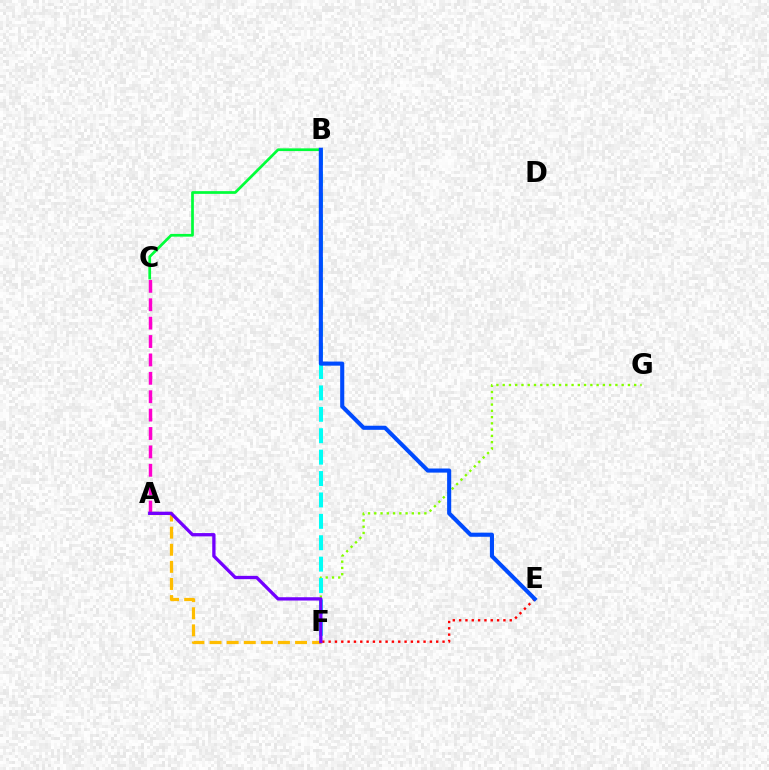{('A', 'C'): [{'color': '#ff00cf', 'line_style': 'dashed', 'thickness': 2.5}], ('B', 'C'): [{'color': '#00ff39', 'line_style': 'solid', 'thickness': 1.96}], ('E', 'F'): [{'color': '#ff0000', 'line_style': 'dotted', 'thickness': 1.72}], ('F', 'G'): [{'color': '#84ff00', 'line_style': 'dotted', 'thickness': 1.7}], ('B', 'F'): [{'color': '#00fff6', 'line_style': 'dashed', 'thickness': 2.91}], ('A', 'F'): [{'color': '#ffbd00', 'line_style': 'dashed', 'thickness': 2.32}, {'color': '#7200ff', 'line_style': 'solid', 'thickness': 2.37}], ('B', 'E'): [{'color': '#004bff', 'line_style': 'solid', 'thickness': 2.95}]}